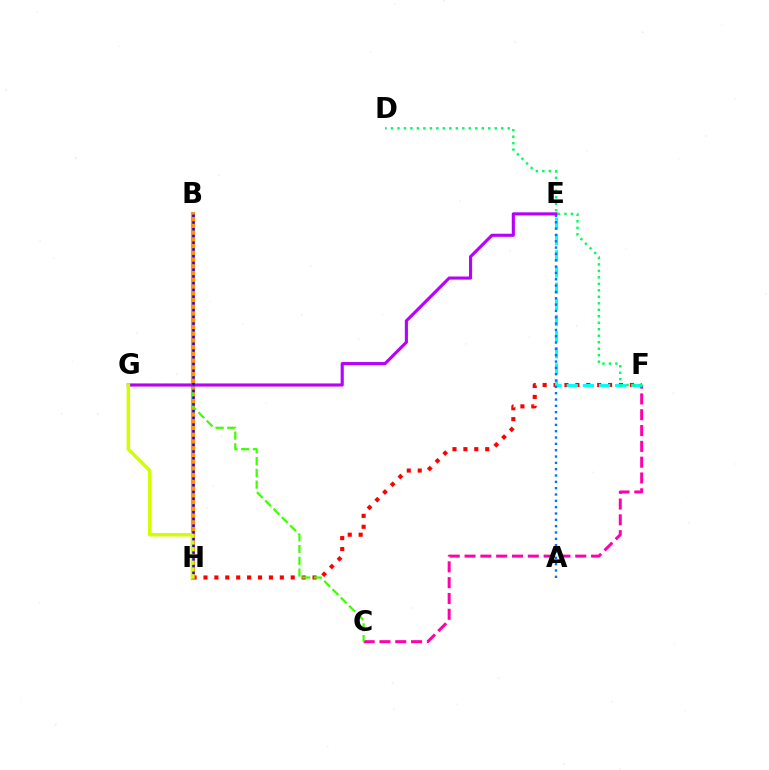{('F', 'H'): [{'color': '#ff0000', 'line_style': 'dotted', 'thickness': 2.96}], ('C', 'F'): [{'color': '#ff00ac', 'line_style': 'dashed', 'thickness': 2.15}], ('B', 'H'): [{'color': '#ff9400', 'line_style': 'solid', 'thickness': 2.97}, {'color': '#2500ff', 'line_style': 'dotted', 'thickness': 1.83}], ('E', 'F'): [{'color': '#00fff6', 'line_style': 'dashed', 'thickness': 2.19}], ('A', 'E'): [{'color': '#0074ff', 'line_style': 'dotted', 'thickness': 1.72}], ('C', 'G'): [{'color': '#3dff00', 'line_style': 'dashed', 'thickness': 1.59}], ('E', 'G'): [{'color': '#b900ff', 'line_style': 'solid', 'thickness': 2.25}], ('G', 'H'): [{'color': '#d1ff00', 'line_style': 'solid', 'thickness': 2.53}], ('D', 'F'): [{'color': '#00ff5c', 'line_style': 'dotted', 'thickness': 1.76}]}